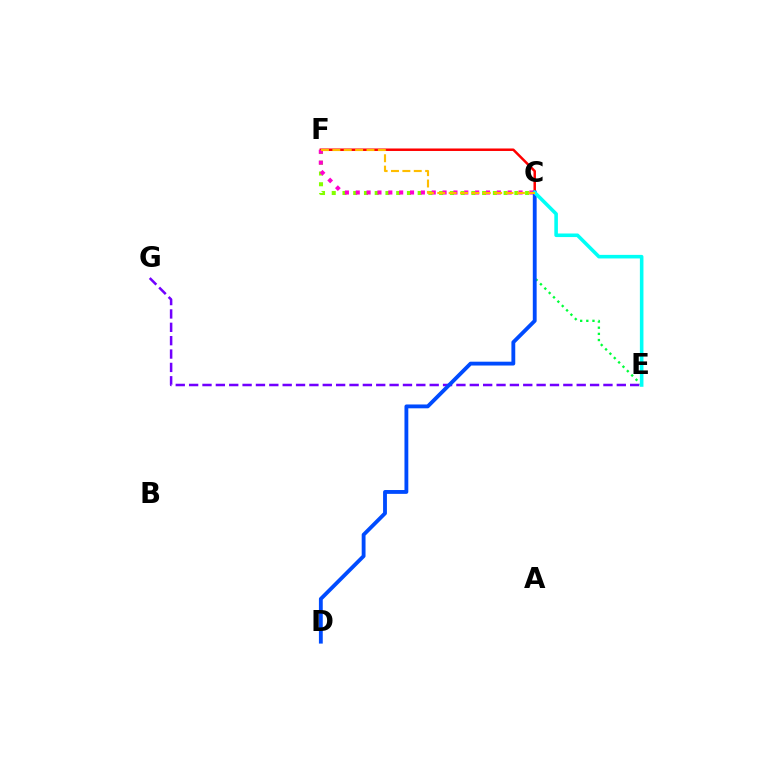{('E', 'G'): [{'color': '#7200ff', 'line_style': 'dashed', 'thickness': 1.82}], ('C', 'E'): [{'color': '#00ff39', 'line_style': 'dotted', 'thickness': 1.67}, {'color': '#00fff6', 'line_style': 'solid', 'thickness': 2.57}], ('C', 'F'): [{'color': '#ff0000', 'line_style': 'solid', 'thickness': 1.8}, {'color': '#84ff00', 'line_style': 'dotted', 'thickness': 2.92}, {'color': '#ff00cf', 'line_style': 'dotted', 'thickness': 2.95}, {'color': '#ffbd00', 'line_style': 'dashed', 'thickness': 1.55}], ('C', 'D'): [{'color': '#004bff', 'line_style': 'solid', 'thickness': 2.77}]}